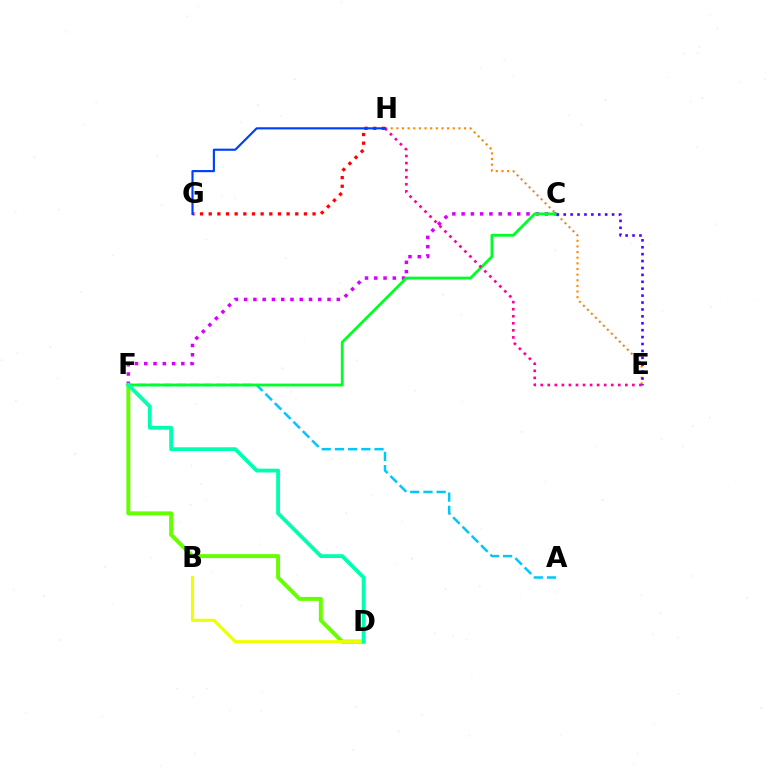{('E', 'H'): [{'color': '#ff8800', 'line_style': 'dotted', 'thickness': 1.53}, {'color': '#ff00a0', 'line_style': 'dotted', 'thickness': 1.92}], ('C', 'F'): [{'color': '#d600ff', 'line_style': 'dotted', 'thickness': 2.52}, {'color': '#00ff27', 'line_style': 'solid', 'thickness': 2.03}], ('D', 'F'): [{'color': '#66ff00', 'line_style': 'solid', 'thickness': 2.84}, {'color': '#00ffaf', 'line_style': 'solid', 'thickness': 2.74}], ('A', 'F'): [{'color': '#00c7ff', 'line_style': 'dashed', 'thickness': 1.79}], ('C', 'E'): [{'color': '#4f00ff', 'line_style': 'dotted', 'thickness': 1.88}], ('G', 'H'): [{'color': '#ff0000', 'line_style': 'dotted', 'thickness': 2.35}, {'color': '#003fff', 'line_style': 'solid', 'thickness': 1.55}], ('B', 'D'): [{'color': '#eeff00', 'line_style': 'solid', 'thickness': 2.23}]}